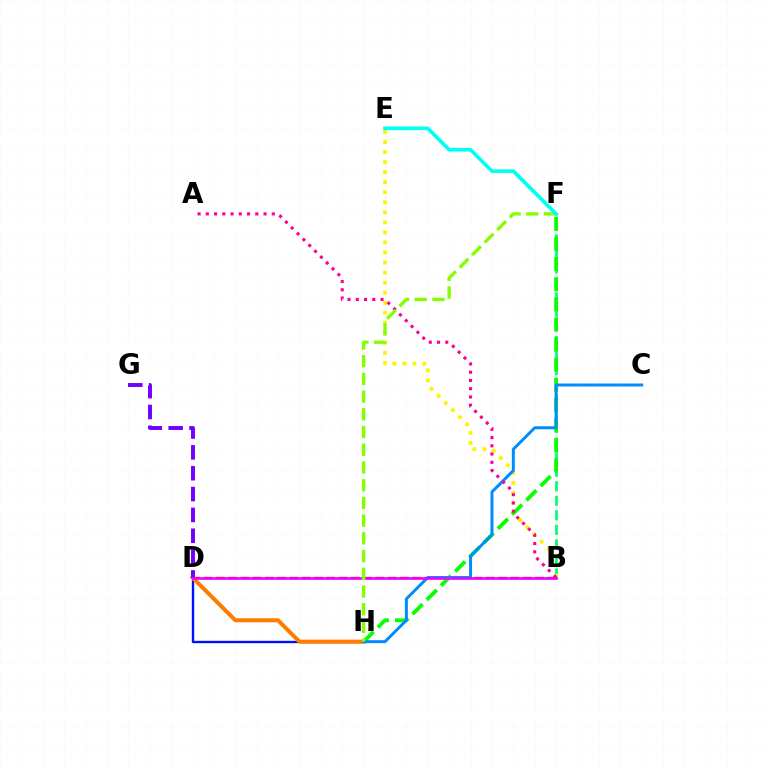{('B', 'F'): [{'color': '#00ff74', 'line_style': 'dashed', 'thickness': 1.97}], ('D', 'H'): [{'color': '#0010ff', 'line_style': 'solid', 'thickness': 1.7}, {'color': '#ff7c00', 'line_style': 'solid', 'thickness': 2.9}], ('B', 'E'): [{'color': '#fcf500', 'line_style': 'dotted', 'thickness': 2.73}], ('B', 'D'): [{'color': '#ff0000', 'line_style': 'dashed', 'thickness': 1.67}, {'color': '#ee00ff', 'line_style': 'solid', 'thickness': 1.88}], ('D', 'G'): [{'color': '#7200ff', 'line_style': 'dashed', 'thickness': 2.83}], ('F', 'H'): [{'color': '#08ff00', 'line_style': 'dashed', 'thickness': 2.73}, {'color': '#84ff00', 'line_style': 'dashed', 'thickness': 2.41}], ('C', 'H'): [{'color': '#008cff', 'line_style': 'solid', 'thickness': 2.15}], ('A', 'B'): [{'color': '#ff0094', 'line_style': 'dotted', 'thickness': 2.24}], ('E', 'F'): [{'color': '#00fff6', 'line_style': 'solid', 'thickness': 2.62}]}